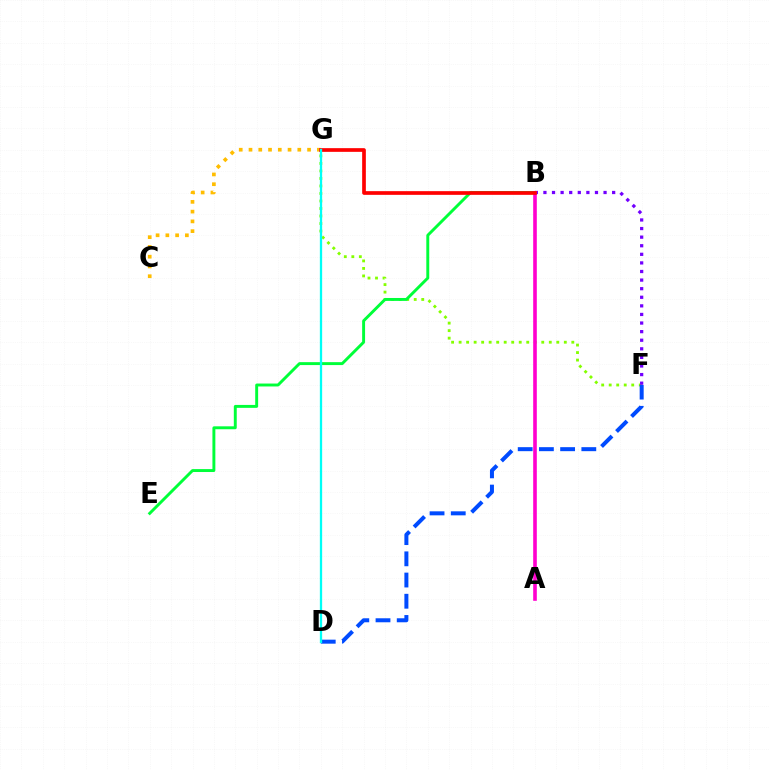{('F', 'G'): [{'color': '#84ff00', 'line_style': 'dotted', 'thickness': 2.04}], ('B', 'E'): [{'color': '#00ff39', 'line_style': 'solid', 'thickness': 2.1}], ('D', 'F'): [{'color': '#004bff', 'line_style': 'dashed', 'thickness': 2.88}], ('B', 'F'): [{'color': '#7200ff', 'line_style': 'dotted', 'thickness': 2.33}], ('C', 'G'): [{'color': '#ffbd00', 'line_style': 'dotted', 'thickness': 2.65}], ('A', 'B'): [{'color': '#ff00cf', 'line_style': 'solid', 'thickness': 2.6}], ('B', 'G'): [{'color': '#ff0000', 'line_style': 'solid', 'thickness': 2.66}], ('D', 'G'): [{'color': '#00fff6', 'line_style': 'solid', 'thickness': 1.65}]}